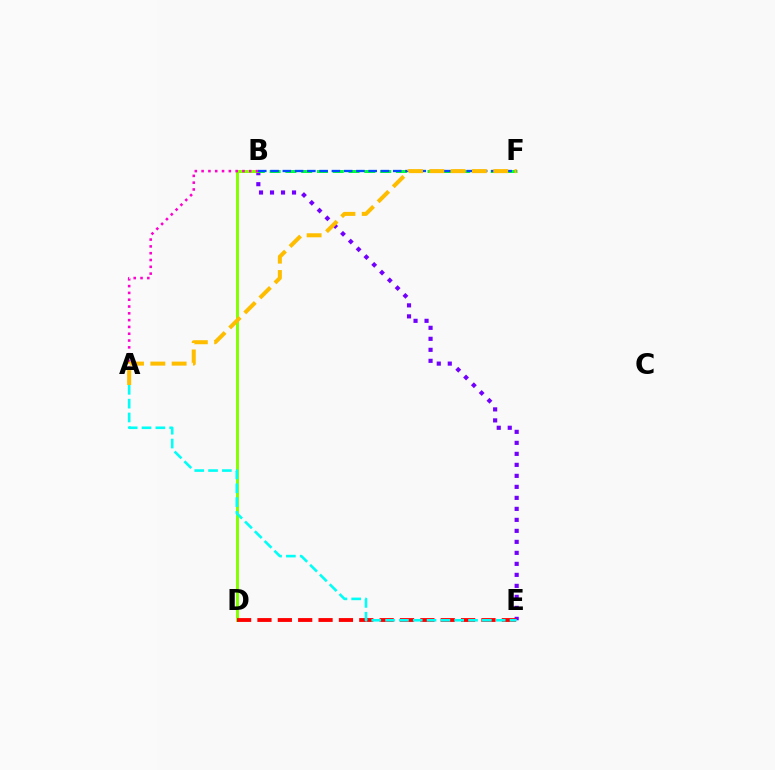{('B', 'E'): [{'color': '#7200ff', 'line_style': 'dotted', 'thickness': 2.99}], ('B', 'D'): [{'color': '#84ff00', 'line_style': 'solid', 'thickness': 2.13}], ('B', 'F'): [{'color': '#00ff39', 'line_style': 'dashed', 'thickness': 2.15}, {'color': '#004bff', 'line_style': 'dashed', 'thickness': 1.67}], ('D', 'E'): [{'color': '#ff0000', 'line_style': 'dashed', 'thickness': 2.77}], ('A', 'B'): [{'color': '#ff00cf', 'line_style': 'dotted', 'thickness': 1.85}], ('A', 'E'): [{'color': '#00fff6', 'line_style': 'dashed', 'thickness': 1.88}], ('A', 'F'): [{'color': '#ffbd00', 'line_style': 'dashed', 'thickness': 2.89}]}